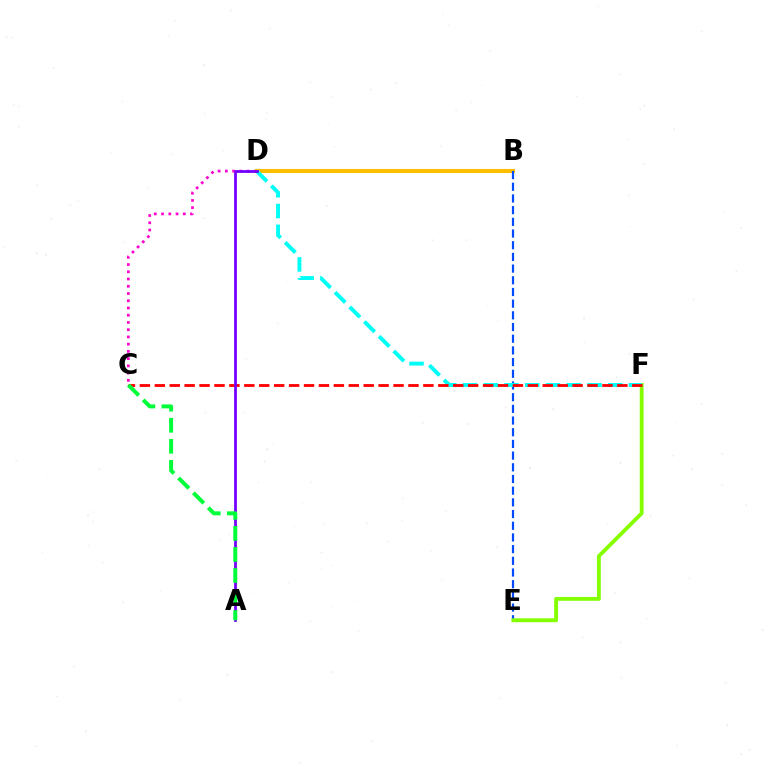{('C', 'D'): [{'color': '#ff00cf', 'line_style': 'dotted', 'thickness': 1.97}], ('B', 'D'): [{'color': '#ffbd00', 'line_style': 'solid', 'thickness': 2.92}], ('B', 'E'): [{'color': '#004bff', 'line_style': 'dashed', 'thickness': 1.59}], ('E', 'F'): [{'color': '#84ff00', 'line_style': 'solid', 'thickness': 2.77}], ('D', 'F'): [{'color': '#00fff6', 'line_style': 'dashed', 'thickness': 2.82}], ('C', 'F'): [{'color': '#ff0000', 'line_style': 'dashed', 'thickness': 2.03}], ('A', 'D'): [{'color': '#7200ff', 'line_style': 'solid', 'thickness': 1.99}], ('A', 'C'): [{'color': '#00ff39', 'line_style': 'dashed', 'thickness': 2.86}]}